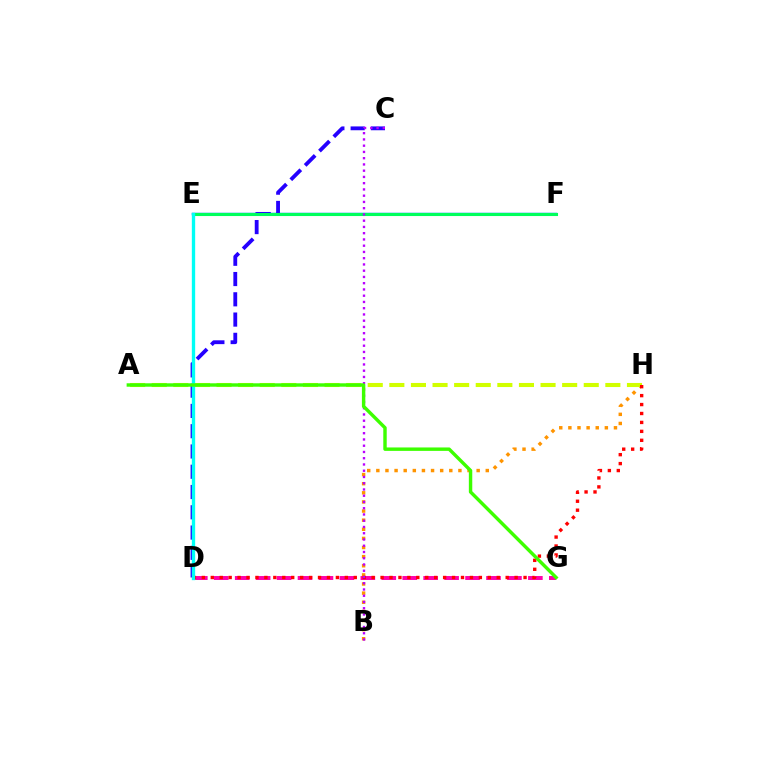{('D', 'G'): [{'color': '#ff00ac', 'line_style': 'dashed', 'thickness': 2.84}], ('B', 'H'): [{'color': '#ff9400', 'line_style': 'dotted', 'thickness': 2.48}], ('E', 'F'): [{'color': '#0074ff', 'line_style': 'solid', 'thickness': 1.76}, {'color': '#00ff5c', 'line_style': 'solid', 'thickness': 2.22}], ('C', 'D'): [{'color': '#2500ff', 'line_style': 'dashed', 'thickness': 2.75}], ('A', 'H'): [{'color': '#d1ff00', 'line_style': 'dashed', 'thickness': 2.93}], ('D', 'H'): [{'color': '#ff0000', 'line_style': 'dotted', 'thickness': 2.43}], ('B', 'C'): [{'color': '#b900ff', 'line_style': 'dotted', 'thickness': 1.7}], ('D', 'E'): [{'color': '#00fff6', 'line_style': 'solid', 'thickness': 2.4}], ('A', 'G'): [{'color': '#3dff00', 'line_style': 'solid', 'thickness': 2.46}]}